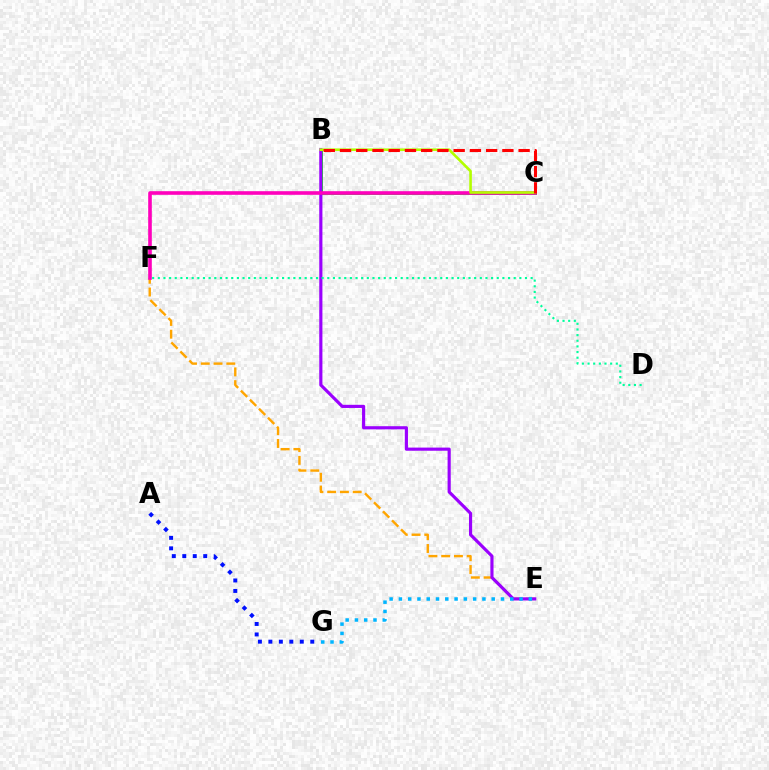{('A', 'G'): [{'color': '#0010ff', 'line_style': 'dotted', 'thickness': 2.84}], ('B', 'C'): [{'color': '#08ff00', 'line_style': 'solid', 'thickness': 2.14}, {'color': '#b3ff00', 'line_style': 'solid', 'thickness': 1.9}, {'color': '#ff0000', 'line_style': 'dashed', 'thickness': 2.21}], ('E', 'F'): [{'color': '#ffa500', 'line_style': 'dashed', 'thickness': 1.73}], ('B', 'E'): [{'color': '#9b00ff', 'line_style': 'solid', 'thickness': 2.27}], ('C', 'F'): [{'color': '#ff00bd', 'line_style': 'solid', 'thickness': 2.6}], ('E', 'G'): [{'color': '#00b5ff', 'line_style': 'dotted', 'thickness': 2.52}], ('D', 'F'): [{'color': '#00ff9d', 'line_style': 'dotted', 'thickness': 1.53}]}